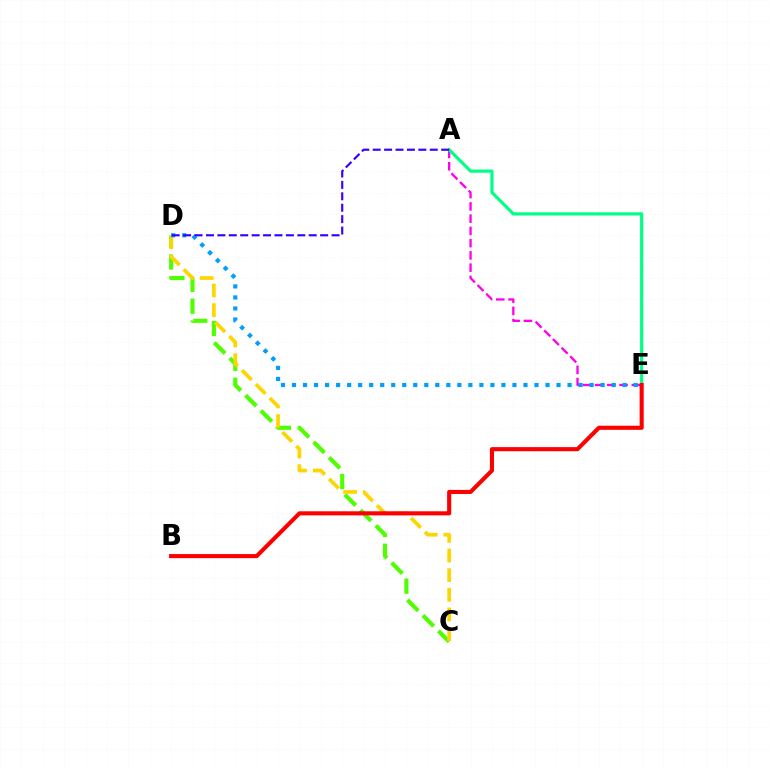{('A', 'E'): [{'color': '#ff00ed', 'line_style': 'dashed', 'thickness': 1.66}, {'color': '#00ff86', 'line_style': 'solid', 'thickness': 2.29}], ('C', 'D'): [{'color': '#4fff00', 'line_style': 'dashed', 'thickness': 2.97}, {'color': '#ffd500', 'line_style': 'dashed', 'thickness': 2.67}], ('D', 'E'): [{'color': '#009eff', 'line_style': 'dotted', 'thickness': 2.99}], ('A', 'D'): [{'color': '#3700ff', 'line_style': 'dashed', 'thickness': 1.55}], ('B', 'E'): [{'color': '#ff0000', 'line_style': 'solid', 'thickness': 2.95}]}